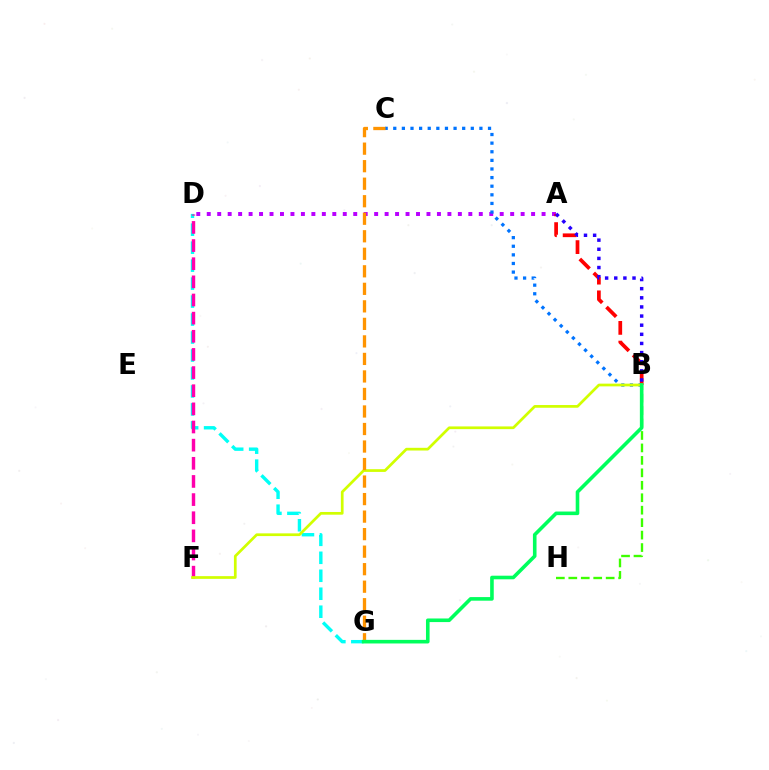{('A', 'D'): [{'color': '#b900ff', 'line_style': 'dotted', 'thickness': 2.84}], ('A', 'B'): [{'color': '#ff0000', 'line_style': 'dashed', 'thickness': 2.68}, {'color': '#2500ff', 'line_style': 'dotted', 'thickness': 2.48}], ('D', 'G'): [{'color': '#00fff6', 'line_style': 'dashed', 'thickness': 2.44}], ('D', 'F'): [{'color': '#ff00ac', 'line_style': 'dashed', 'thickness': 2.46}], ('B', 'H'): [{'color': '#3dff00', 'line_style': 'dashed', 'thickness': 1.69}], ('B', 'C'): [{'color': '#0074ff', 'line_style': 'dotted', 'thickness': 2.34}], ('B', 'F'): [{'color': '#d1ff00', 'line_style': 'solid', 'thickness': 1.96}], ('C', 'G'): [{'color': '#ff9400', 'line_style': 'dashed', 'thickness': 2.38}], ('B', 'G'): [{'color': '#00ff5c', 'line_style': 'solid', 'thickness': 2.59}]}